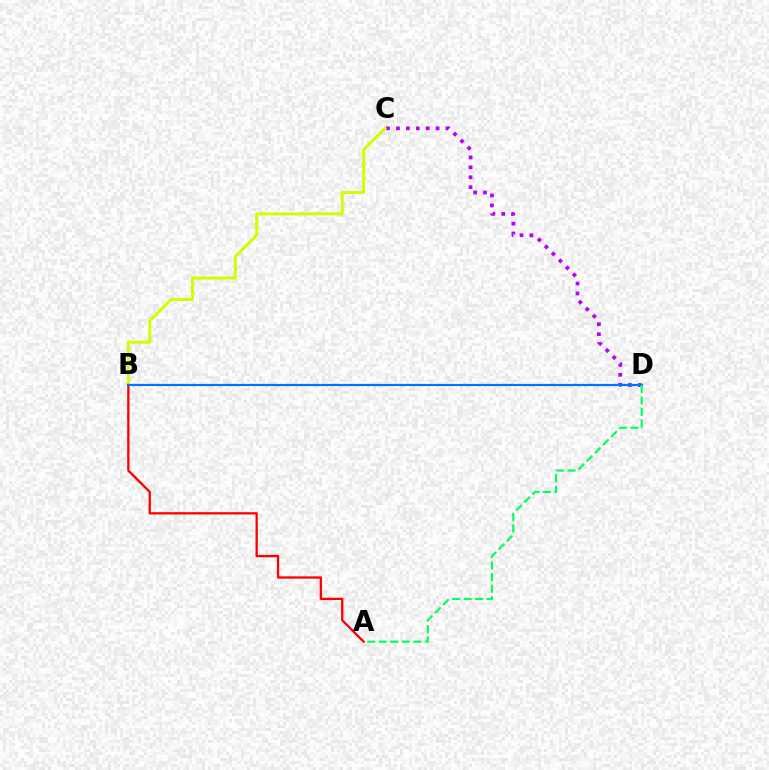{('C', 'D'): [{'color': '#b900ff', 'line_style': 'dotted', 'thickness': 2.69}], ('B', 'C'): [{'color': '#d1ff00', 'line_style': 'solid', 'thickness': 2.16}], ('A', 'B'): [{'color': '#ff0000', 'line_style': 'solid', 'thickness': 1.66}], ('B', 'D'): [{'color': '#0074ff', 'line_style': 'solid', 'thickness': 1.57}], ('A', 'D'): [{'color': '#00ff5c', 'line_style': 'dashed', 'thickness': 1.56}]}